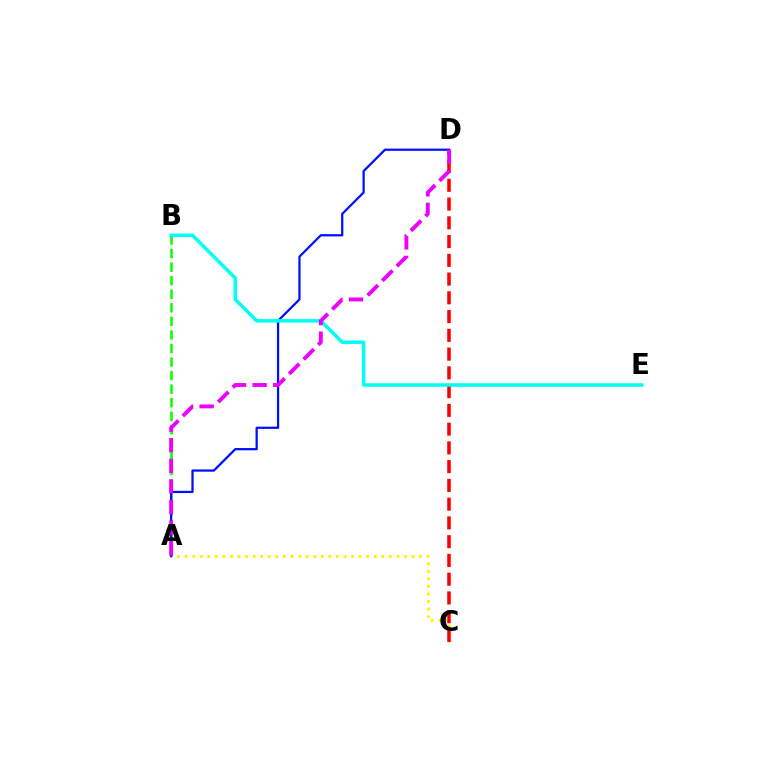{('A', 'C'): [{'color': '#fcf500', 'line_style': 'dotted', 'thickness': 2.06}], ('A', 'B'): [{'color': '#08ff00', 'line_style': 'dashed', 'thickness': 1.84}], ('A', 'D'): [{'color': '#0010ff', 'line_style': 'solid', 'thickness': 1.62}, {'color': '#ee00ff', 'line_style': 'dashed', 'thickness': 2.8}], ('C', 'D'): [{'color': '#ff0000', 'line_style': 'dashed', 'thickness': 2.55}], ('B', 'E'): [{'color': '#00fff6', 'line_style': 'solid', 'thickness': 2.52}]}